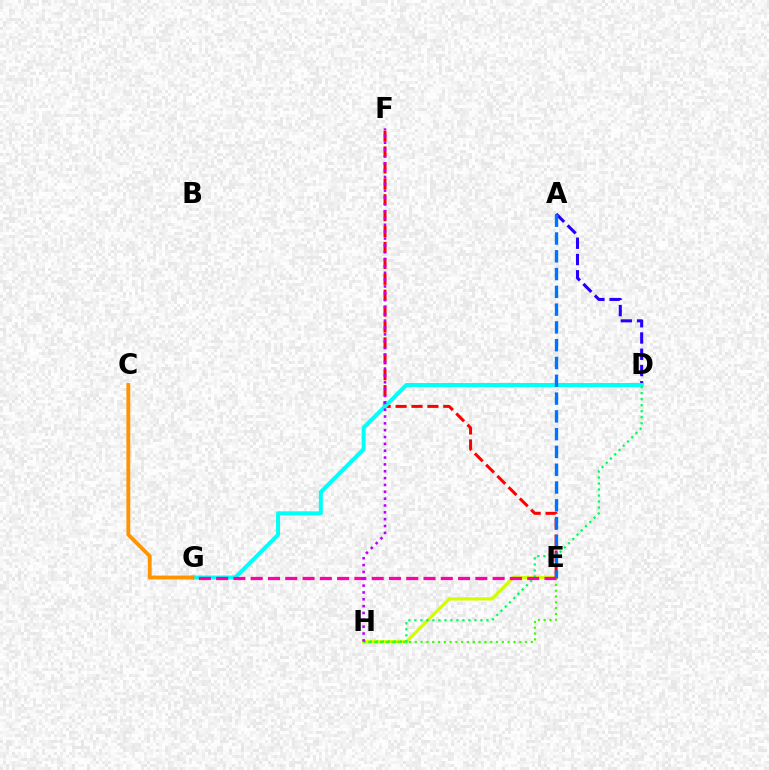{('A', 'D'): [{'color': '#2500ff', 'line_style': 'dashed', 'thickness': 2.21}], ('E', 'H'): [{'color': '#d1ff00', 'line_style': 'solid', 'thickness': 2.34}, {'color': '#3dff00', 'line_style': 'dotted', 'thickness': 1.58}], ('E', 'F'): [{'color': '#ff0000', 'line_style': 'dashed', 'thickness': 2.16}], ('D', 'G'): [{'color': '#00fff6', 'line_style': 'solid', 'thickness': 2.86}], ('C', 'G'): [{'color': '#ff9400', 'line_style': 'solid', 'thickness': 2.77}], ('A', 'E'): [{'color': '#0074ff', 'line_style': 'dashed', 'thickness': 2.42}], ('D', 'H'): [{'color': '#00ff5c', 'line_style': 'dotted', 'thickness': 1.63}], ('E', 'G'): [{'color': '#ff00ac', 'line_style': 'dashed', 'thickness': 2.35}], ('F', 'H'): [{'color': '#b900ff', 'line_style': 'dotted', 'thickness': 1.86}]}